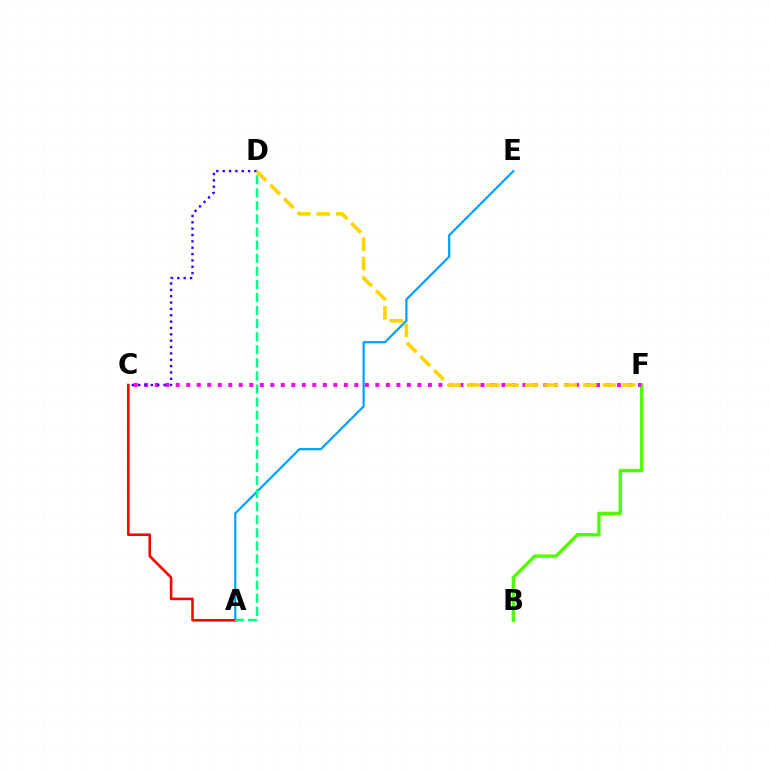{('B', 'F'): [{'color': '#4fff00', 'line_style': 'solid', 'thickness': 2.43}], ('C', 'F'): [{'color': '#ff00ed', 'line_style': 'dotted', 'thickness': 2.85}], ('A', 'E'): [{'color': '#009eff', 'line_style': 'solid', 'thickness': 1.58}], ('A', 'C'): [{'color': '#ff0000', 'line_style': 'solid', 'thickness': 1.85}], ('C', 'D'): [{'color': '#3700ff', 'line_style': 'dotted', 'thickness': 1.73}], ('D', 'F'): [{'color': '#ffd500', 'line_style': 'dashed', 'thickness': 2.63}], ('A', 'D'): [{'color': '#00ff86', 'line_style': 'dashed', 'thickness': 1.78}]}